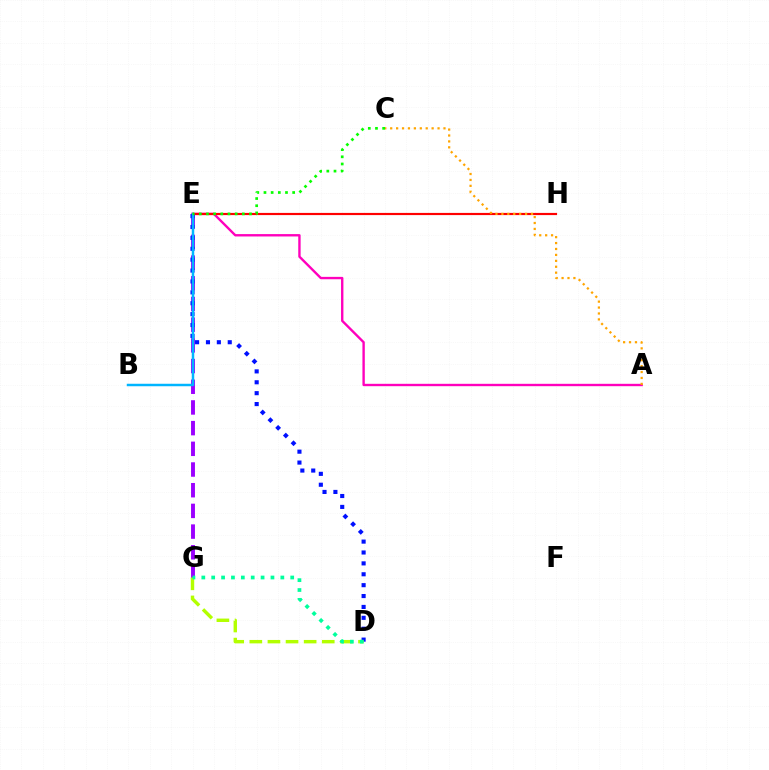{('A', 'E'): [{'color': '#ff00bd', 'line_style': 'solid', 'thickness': 1.71}], ('E', 'G'): [{'color': '#9b00ff', 'line_style': 'dashed', 'thickness': 2.81}], ('E', 'H'): [{'color': '#ff0000', 'line_style': 'solid', 'thickness': 1.57}], ('D', 'E'): [{'color': '#0010ff', 'line_style': 'dotted', 'thickness': 2.96}], ('B', 'E'): [{'color': '#00b5ff', 'line_style': 'solid', 'thickness': 1.78}], ('A', 'C'): [{'color': '#ffa500', 'line_style': 'dotted', 'thickness': 1.61}], ('C', 'E'): [{'color': '#08ff00', 'line_style': 'dotted', 'thickness': 1.95}], ('D', 'G'): [{'color': '#b3ff00', 'line_style': 'dashed', 'thickness': 2.46}, {'color': '#00ff9d', 'line_style': 'dotted', 'thickness': 2.68}]}